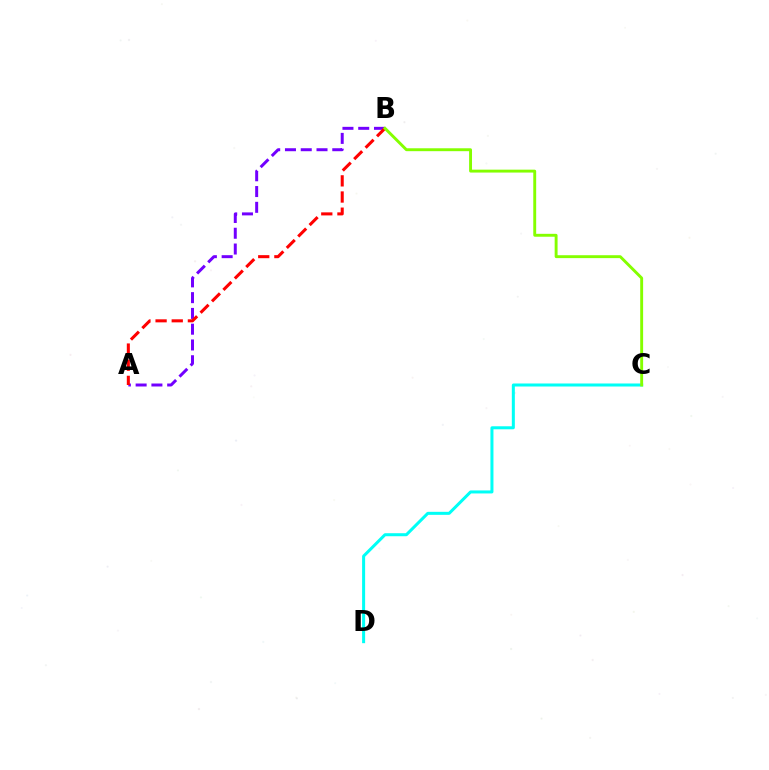{('A', 'B'): [{'color': '#7200ff', 'line_style': 'dashed', 'thickness': 2.14}, {'color': '#ff0000', 'line_style': 'dashed', 'thickness': 2.19}], ('C', 'D'): [{'color': '#00fff6', 'line_style': 'solid', 'thickness': 2.17}], ('B', 'C'): [{'color': '#84ff00', 'line_style': 'solid', 'thickness': 2.09}]}